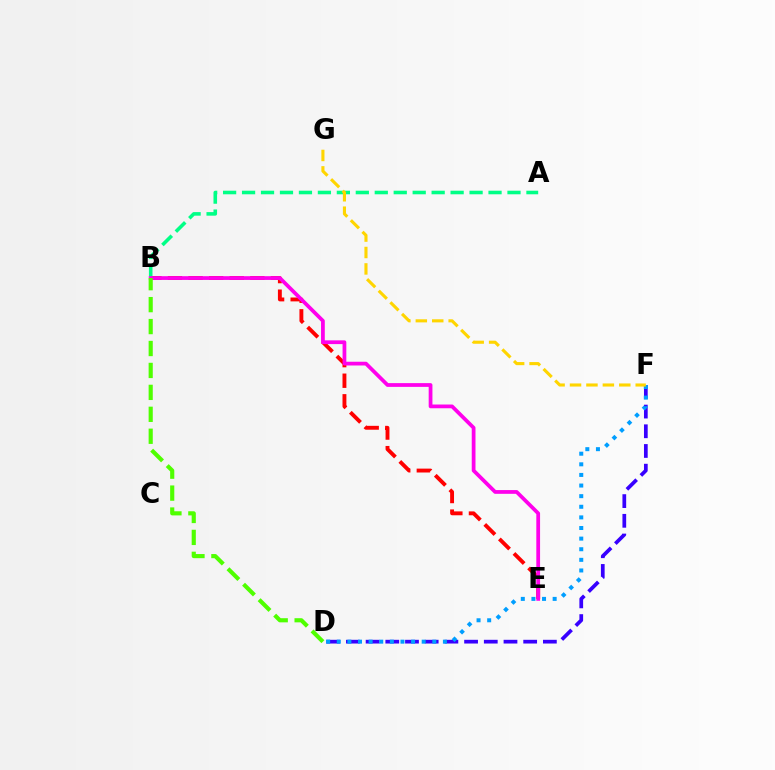{('B', 'E'): [{'color': '#ff0000', 'line_style': 'dashed', 'thickness': 2.8}, {'color': '#ff00ed', 'line_style': 'solid', 'thickness': 2.7}], ('D', 'F'): [{'color': '#3700ff', 'line_style': 'dashed', 'thickness': 2.68}, {'color': '#009eff', 'line_style': 'dotted', 'thickness': 2.88}], ('A', 'B'): [{'color': '#00ff86', 'line_style': 'dashed', 'thickness': 2.58}], ('B', 'D'): [{'color': '#4fff00', 'line_style': 'dashed', 'thickness': 2.98}], ('F', 'G'): [{'color': '#ffd500', 'line_style': 'dashed', 'thickness': 2.23}]}